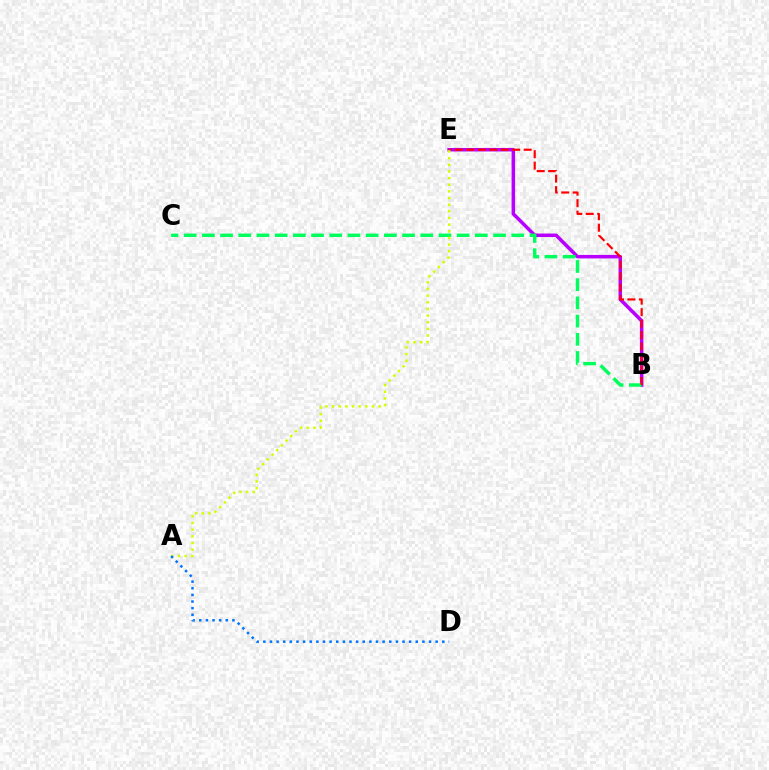{('B', 'E'): [{'color': '#b900ff', 'line_style': 'solid', 'thickness': 2.53}, {'color': '#ff0000', 'line_style': 'dashed', 'thickness': 1.56}], ('B', 'C'): [{'color': '#00ff5c', 'line_style': 'dashed', 'thickness': 2.47}], ('A', 'E'): [{'color': '#d1ff00', 'line_style': 'dotted', 'thickness': 1.81}], ('A', 'D'): [{'color': '#0074ff', 'line_style': 'dotted', 'thickness': 1.8}]}